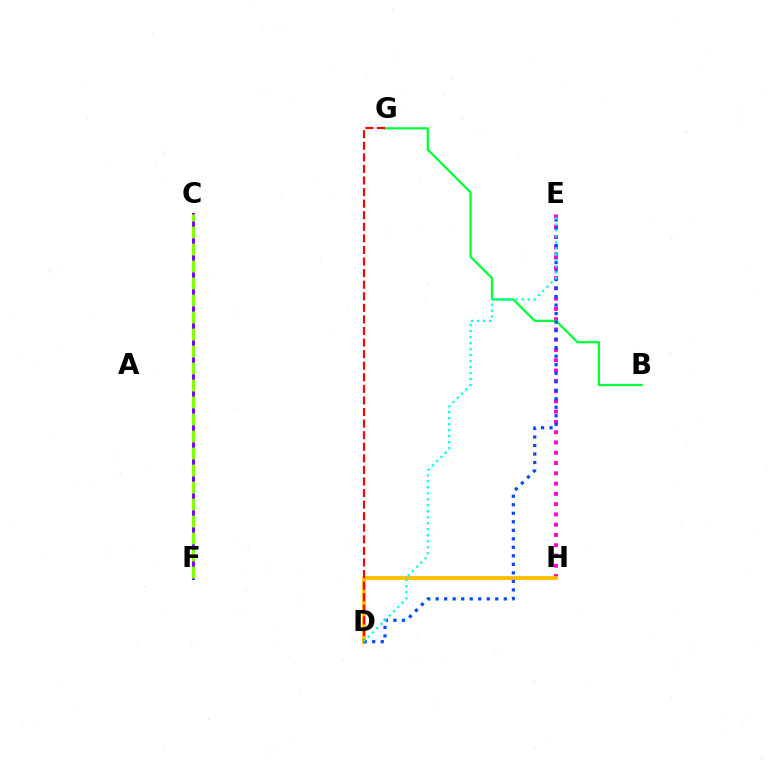{('C', 'F'): [{'color': '#7200ff', 'line_style': 'solid', 'thickness': 2.09}, {'color': '#84ff00', 'line_style': 'dashed', 'thickness': 2.31}], ('E', 'H'): [{'color': '#ff00cf', 'line_style': 'dotted', 'thickness': 2.79}], ('B', 'G'): [{'color': '#00ff39', 'line_style': 'solid', 'thickness': 1.63}], ('D', 'H'): [{'color': '#ffbd00', 'line_style': 'solid', 'thickness': 2.76}], ('D', 'E'): [{'color': '#004bff', 'line_style': 'dotted', 'thickness': 2.31}, {'color': '#00fff6', 'line_style': 'dotted', 'thickness': 1.63}], ('D', 'G'): [{'color': '#ff0000', 'line_style': 'dashed', 'thickness': 1.57}]}